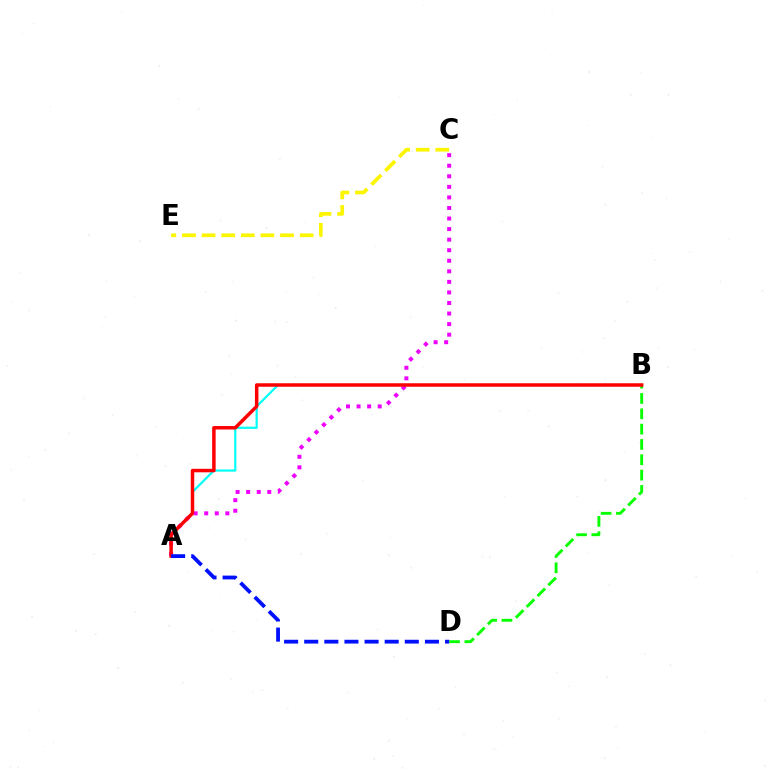{('A', 'B'): [{'color': '#00fff6', 'line_style': 'solid', 'thickness': 1.58}, {'color': '#ff0000', 'line_style': 'solid', 'thickness': 2.51}], ('B', 'D'): [{'color': '#08ff00', 'line_style': 'dashed', 'thickness': 2.08}], ('C', 'E'): [{'color': '#fcf500', 'line_style': 'dashed', 'thickness': 2.66}], ('A', 'C'): [{'color': '#ee00ff', 'line_style': 'dotted', 'thickness': 2.87}], ('A', 'D'): [{'color': '#0010ff', 'line_style': 'dashed', 'thickness': 2.73}]}